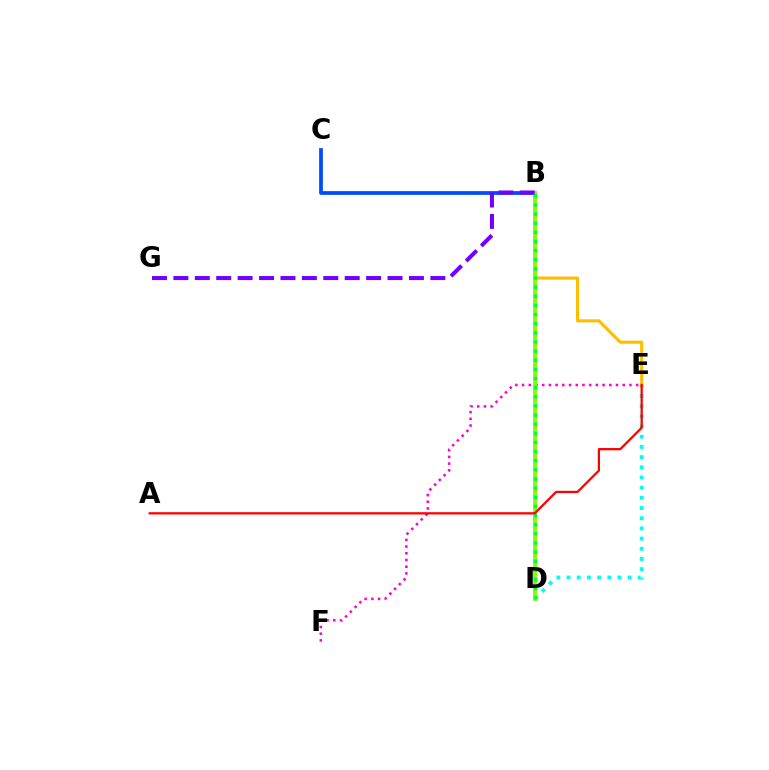{('D', 'E'): [{'color': '#00fff6', 'line_style': 'dotted', 'thickness': 2.77}], ('E', 'F'): [{'color': '#ff00cf', 'line_style': 'dotted', 'thickness': 1.82}], ('B', 'E'): [{'color': '#ffbd00', 'line_style': 'solid', 'thickness': 2.21}], ('B', 'C'): [{'color': '#004bff', 'line_style': 'solid', 'thickness': 2.69}], ('B', 'D'): [{'color': '#84ff00', 'line_style': 'solid', 'thickness': 2.8}, {'color': '#00ff39', 'line_style': 'dotted', 'thickness': 2.48}], ('B', 'G'): [{'color': '#7200ff', 'line_style': 'dashed', 'thickness': 2.91}], ('A', 'E'): [{'color': '#ff0000', 'line_style': 'solid', 'thickness': 1.63}]}